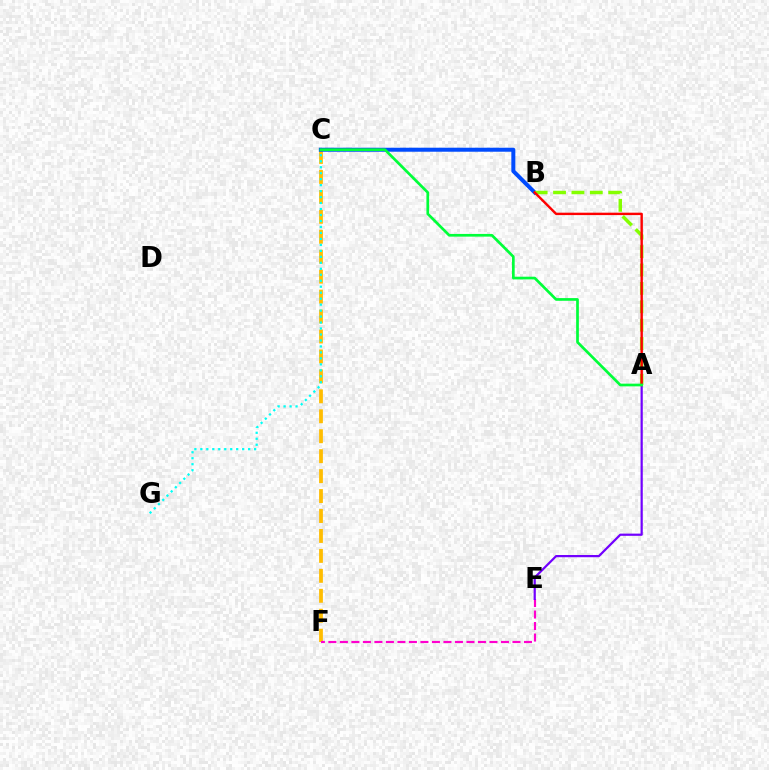{('C', 'F'): [{'color': '#ffbd00', 'line_style': 'dashed', 'thickness': 2.71}], ('C', 'G'): [{'color': '#00fff6', 'line_style': 'dotted', 'thickness': 1.62}], ('B', 'C'): [{'color': '#004bff', 'line_style': 'solid', 'thickness': 2.88}], ('A', 'B'): [{'color': '#84ff00', 'line_style': 'dashed', 'thickness': 2.5}, {'color': '#ff0000', 'line_style': 'solid', 'thickness': 1.74}], ('E', 'F'): [{'color': '#ff00cf', 'line_style': 'dashed', 'thickness': 1.56}], ('A', 'E'): [{'color': '#7200ff', 'line_style': 'solid', 'thickness': 1.59}], ('A', 'C'): [{'color': '#00ff39', 'line_style': 'solid', 'thickness': 1.94}]}